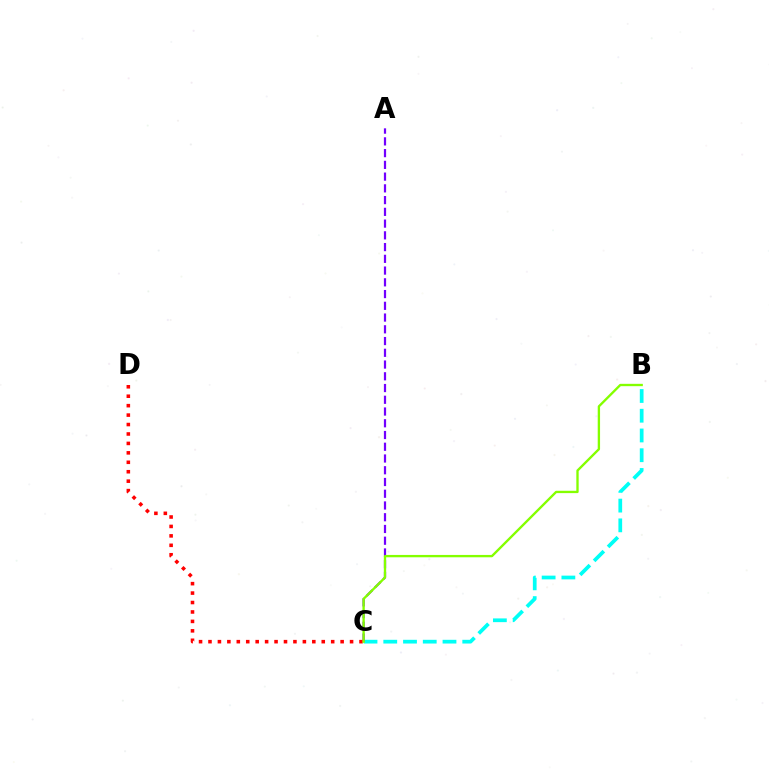{('B', 'C'): [{'color': '#00fff6', 'line_style': 'dashed', 'thickness': 2.68}, {'color': '#84ff00', 'line_style': 'solid', 'thickness': 1.69}], ('A', 'C'): [{'color': '#7200ff', 'line_style': 'dashed', 'thickness': 1.6}], ('C', 'D'): [{'color': '#ff0000', 'line_style': 'dotted', 'thickness': 2.56}]}